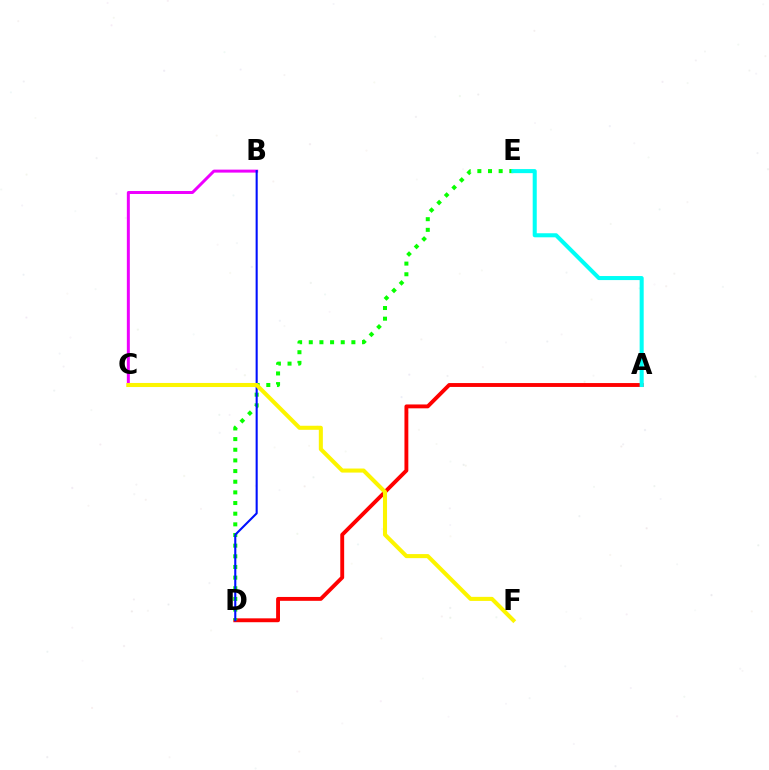{('A', 'D'): [{'color': '#ff0000', 'line_style': 'solid', 'thickness': 2.79}], ('B', 'C'): [{'color': '#ee00ff', 'line_style': 'solid', 'thickness': 2.15}], ('D', 'E'): [{'color': '#08ff00', 'line_style': 'dotted', 'thickness': 2.9}], ('B', 'D'): [{'color': '#0010ff', 'line_style': 'solid', 'thickness': 1.51}], ('C', 'F'): [{'color': '#fcf500', 'line_style': 'solid', 'thickness': 2.92}], ('A', 'E'): [{'color': '#00fff6', 'line_style': 'solid', 'thickness': 2.92}]}